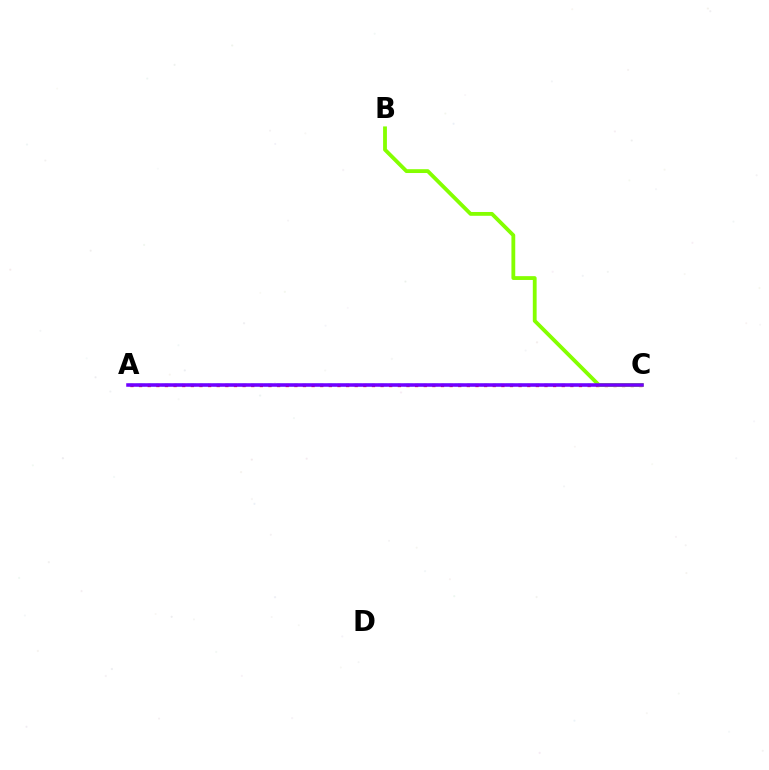{('A', 'C'): [{'color': '#ff0000', 'line_style': 'dotted', 'thickness': 2.34}, {'color': '#00fff6', 'line_style': 'dashed', 'thickness': 1.73}, {'color': '#7200ff', 'line_style': 'solid', 'thickness': 2.54}], ('B', 'C'): [{'color': '#84ff00', 'line_style': 'solid', 'thickness': 2.75}]}